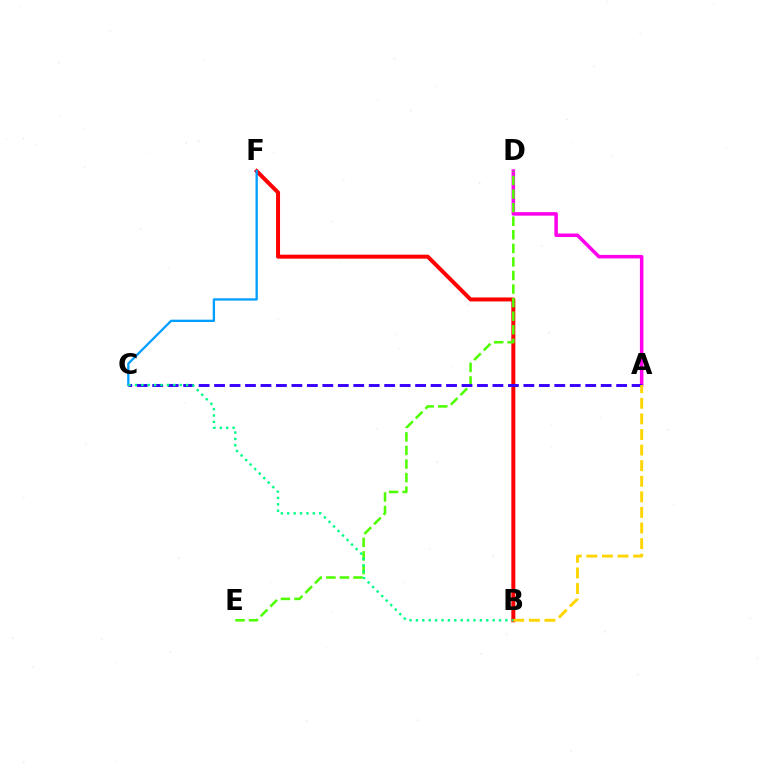{('B', 'F'): [{'color': '#ff0000', 'line_style': 'solid', 'thickness': 2.87}], ('A', 'D'): [{'color': '#ff00ed', 'line_style': 'solid', 'thickness': 2.53}], ('C', 'F'): [{'color': '#009eff', 'line_style': 'solid', 'thickness': 1.66}], ('D', 'E'): [{'color': '#4fff00', 'line_style': 'dashed', 'thickness': 1.84}], ('A', 'C'): [{'color': '#3700ff', 'line_style': 'dashed', 'thickness': 2.1}], ('A', 'B'): [{'color': '#ffd500', 'line_style': 'dashed', 'thickness': 2.12}], ('B', 'C'): [{'color': '#00ff86', 'line_style': 'dotted', 'thickness': 1.74}]}